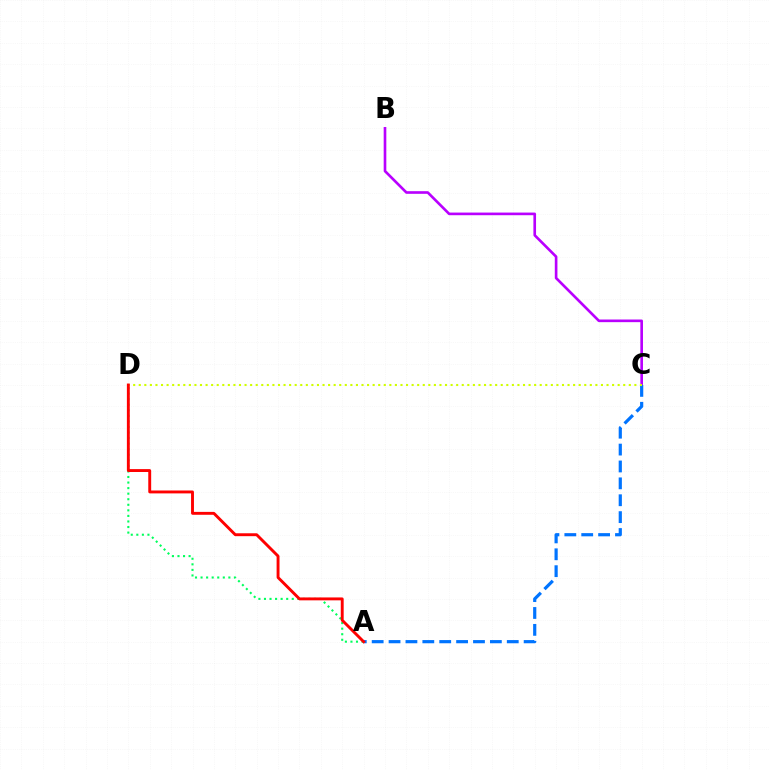{('B', 'C'): [{'color': '#b900ff', 'line_style': 'solid', 'thickness': 1.9}], ('A', 'D'): [{'color': '#00ff5c', 'line_style': 'dotted', 'thickness': 1.51}, {'color': '#ff0000', 'line_style': 'solid', 'thickness': 2.09}], ('A', 'C'): [{'color': '#0074ff', 'line_style': 'dashed', 'thickness': 2.29}], ('C', 'D'): [{'color': '#d1ff00', 'line_style': 'dotted', 'thickness': 1.51}]}